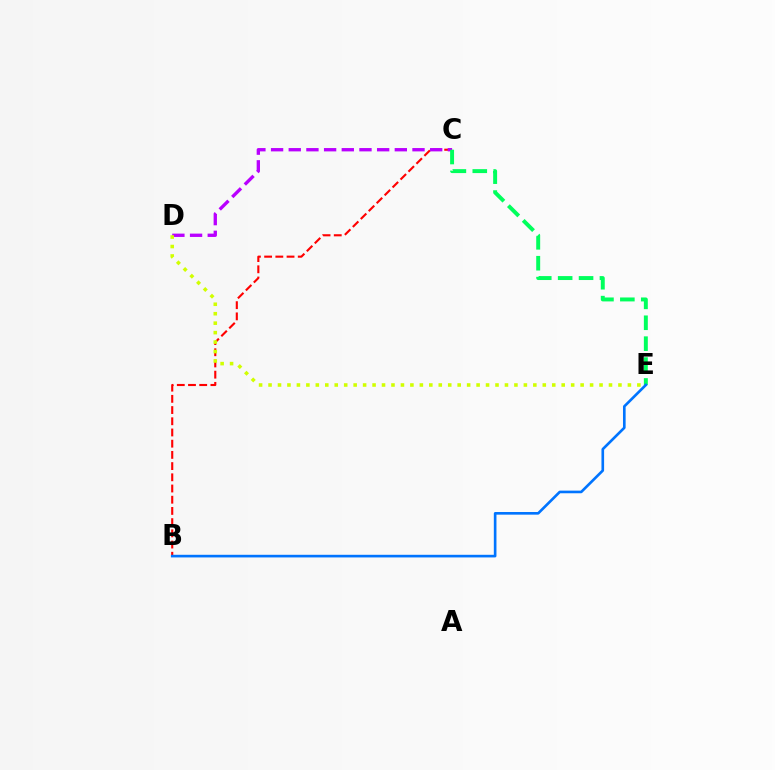{('B', 'C'): [{'color': '#ff0000', 'line_style': 'dashed', 'thickness': 1.52}], ('C', 'D'): [{'color': '#b900ff', 'line_style': 'dashed', 'thickness': 2.4}], ('C', 'E'): [{'color': '#00ff5c', 'line_style': 'dashed', 'thickness': 2.84}], ('B', 'E'): [{'color': '#0074ff', 'line_style': 'solid', 'thickness': 1.9}], ('D', 'E'): [{'color': '#d1ff00', 'line_style': 'dotted', 'thickness': 2.57}]}